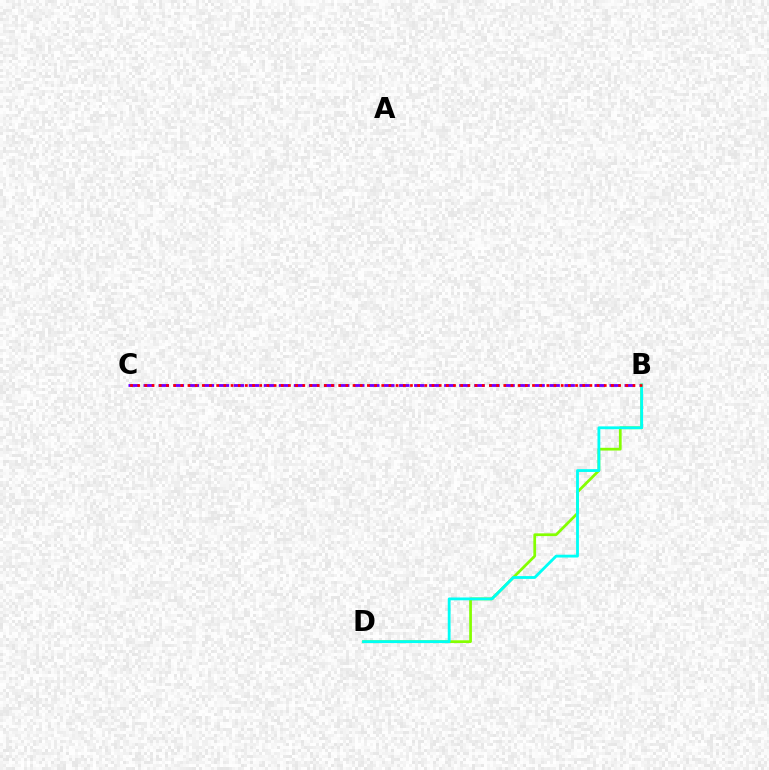{('B', 'D'): [{'color': '#84ff00', 'line_style': 'solid', 'thickness': 1.97}, {'color': '#00fff6', 'line_style': 'solid', 'thickness': 2.03}], ('B', 'C'): [{'color': '#7200ff', 'line_style': 'dashed', 'thickness': 2.04}, {'color': '#ff0000', 'line_style': 'dotted', 'thickness': 1.95}]}